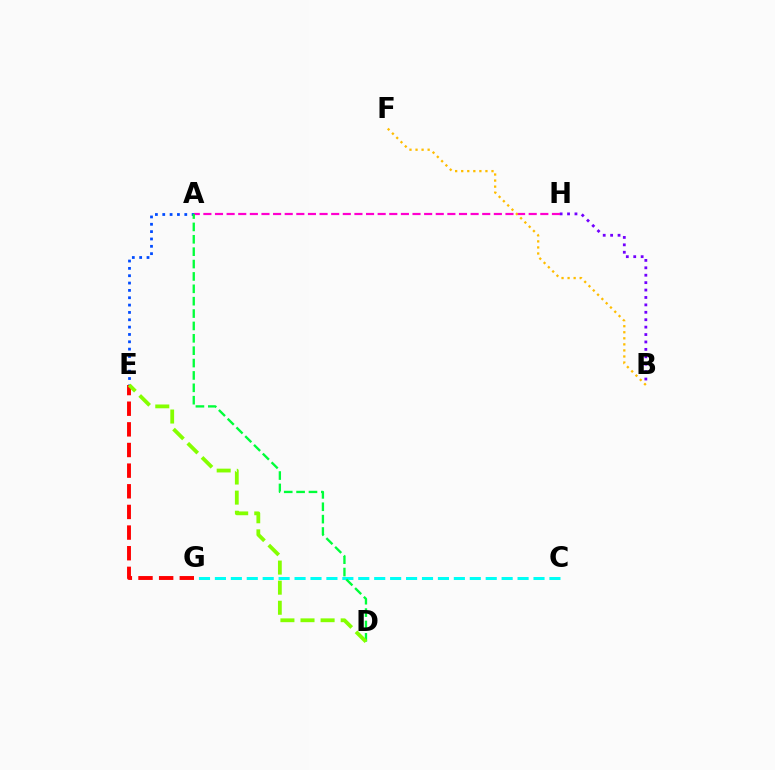{('C', 'G'): [{'color': '#00fff6', 'line_style': 'dashed', 'thickness': 2.16}], ('B', 'H'): [{'color': '#7200ff', 'line_style': 'dotted', 'thickness': 2.01}], ('A', 'E'): [{'color': '#004bff', 'line_style': 'dotted', 'thickness': 2.0}], ('A', 'H'): [{'color': '#ff00cf', 'line_style': 'dashed', 'thickness': 1.58}], ('A', 'D'): [{'color': '#00ff39', 'line_style': 'dashed', 'thickness': 1.68}], ('E', 'G'): [{'color': '#ff0000', 'line_style': 'dashed', 'thickness': 2.8}], ('D', 'E'): [{'color': '#84ff00', 'line_style': 'dashed', 'thickness': 2.73}], ('B', 'F'): [{'color': '#ffbd00', 'line_style': 'dotted', 'thickness': 1.65}]}